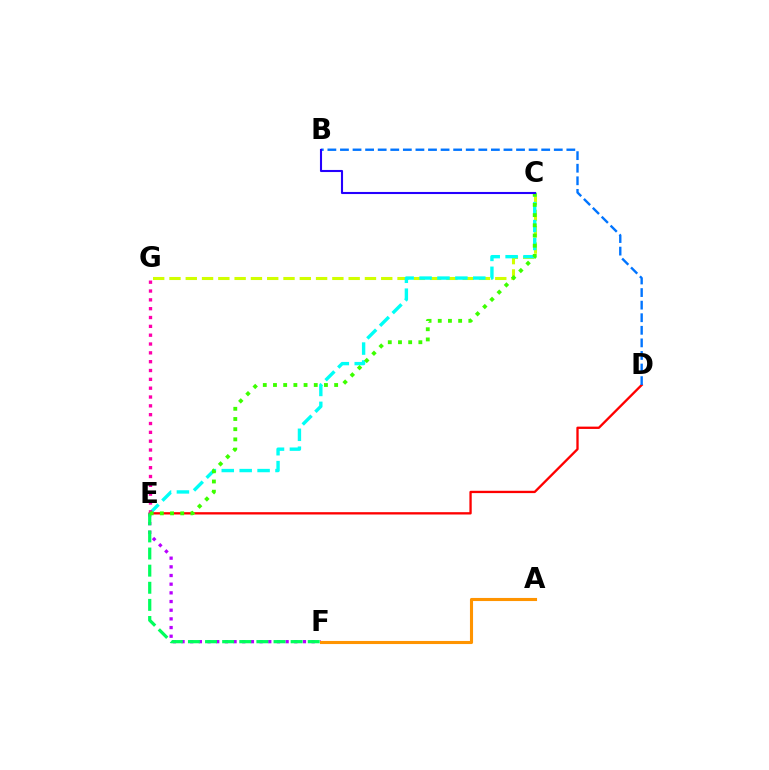{('E', 'F'): [{'color': '#b900ff', 'line_style': 'dotted', 'thickness': 2.36}, {'color': '#00ff5c', 'line_style': 'dashed', 'thickness': 2.32}], ('D', 'E'): [{'color': '#ff0000', 'line_style': 'solid', 'thickness': 1.67}], ('C', 'G'): [{'color': '#d1ff00', 'line_style': 'dashed', 'thickness': 2.21}], ('C', 'E'): [{'color': '#00fff6', 'line_style': 'dashed', 'thickness': 2.43}, {'color': '#3dff00', 'line_style': 'dotted', 'thickness': 2.77}], ('A', 'F'): [{'color': '#ff9400', 'line_style': 'solid', 'thickness': 2.23}], ('B', 'D'): [{'color': '#0074ff', 'line_style': 'dashed', 'thickness': 1.71}], ('E', 'G'): [{'color': '#ff00ac', 'line_style': 'dotted', 'thickness': 2.4}], ('B', 'C'): [{'color': '#2500ff', 'line_style': 'solid', 'thickness': 1.51}]}